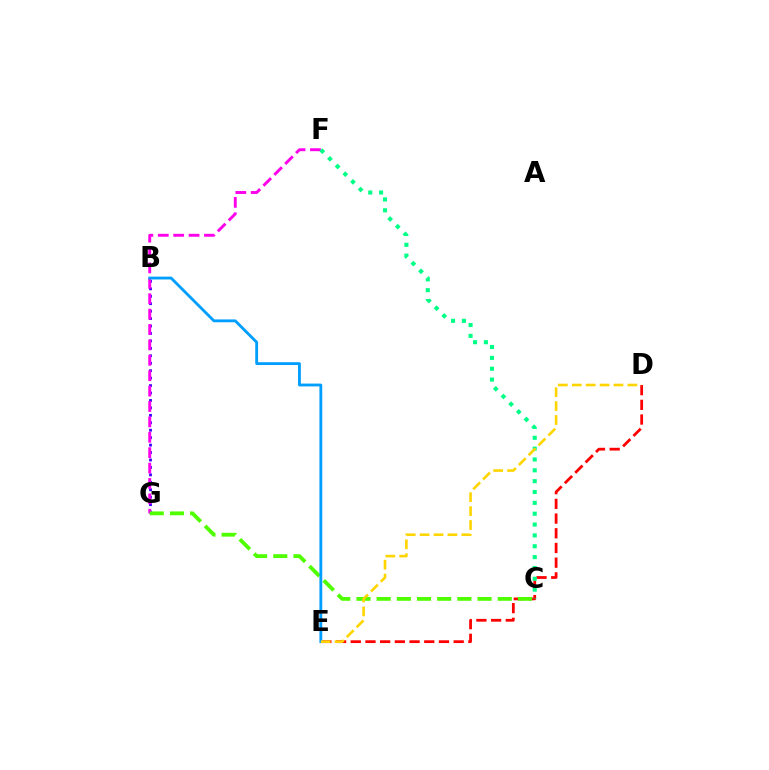{('B', 'G'): [{'color': '#3700ff', 'line_style': 'dotted', 'thickness': 2.02}], ('D', 'E'): [{'color': '#ff0000', 'line_style': 'dashed', 'thickness': 2.0}, {'color': '#ffd500', 'line_style': 'dashed', 'thickness': 1.89}], ('F', 'G'): [{'color': '#ff00ed', 'line_style': 'dashed', 'thickness': 2.09}], ('C', 'G'): [{'color': '#4fff00', 'line_style': 'dashed', 'thickness': 2.74}], ('C', 'F'): [{'color': '#00ff86', 'line_style': 'dotted', 'thickness': 2.95}], ('B', 'E'): [{'color': '#009eff', 'line_style': 'solid', 'thickness': 2.03}]}